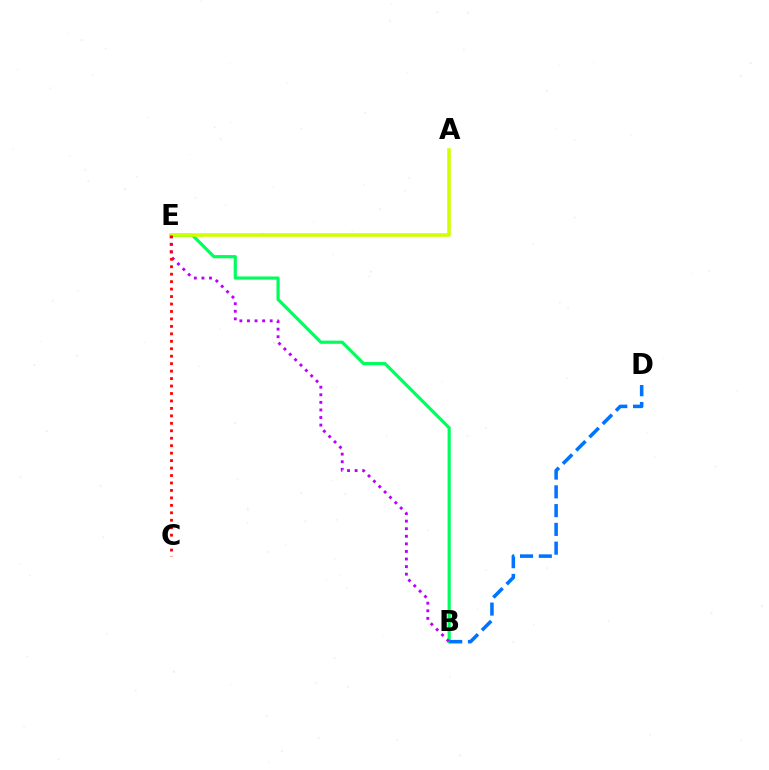{('B', 'E'): [{'color': '#00ff5c', 'line_style': 'solid', 'thickness': 2.29}, {'color': '#b900ff', 'line_style': 'dotted', 'thickness': 2.06}], ('A', 'E'): [{'color': '#d1ff00', 'line_style': 'solid', 'thickness': 2.57}], ('C', 'E'): [{'color': '#ff0000', 'line_style': 'dotted', 'thickness': 2.03}], ('B', 'D'): [{'color': '#0074ff', 'line_style': 'dashed', 'thickness': 2.55}]}